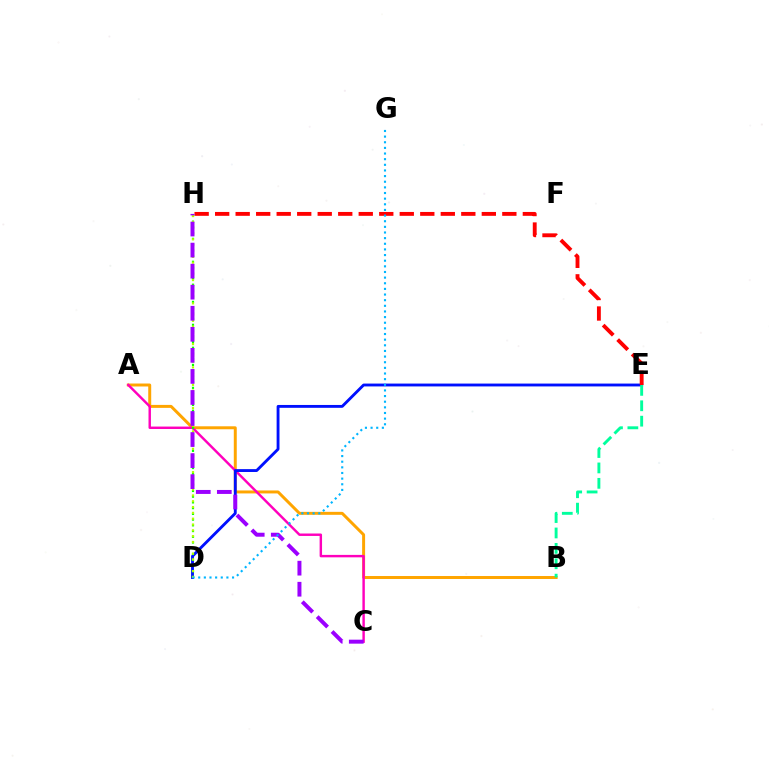{('A', 'B'): [{'color': '#ffa500', 'line_style': 'solid', 'thickness': 2.14}], ('A', 'C'): [{'color': '#ff00bd', 'line_style': 'solid', 'thickness': 1.75}], ('D', 'E'): [{'color': '#0010ff', 'line_style': 'solid', 'thickness': 2.06}], ('E', 'H'): [{'color': '#ff0000', 'line_style': 'dashed', 'thickness': 2.79}], ('B', 'E'): [{'color': '#00ff9d', 'line_style': 'dashed', 'thickness': 2.09}], ('D', 'H'): [{'color': '#08ff00', 'line_style': 'dotted', 'thickness': 1.56}, {'color': '#b3ff00', 'line_style': 'dotted', 'thickness': 1.58}], ('C', 'H'): [{'color': '#9b00ff', 'line_style': 'dashed', 'thickness': 2.86}], ('D', 'G'): [{'color': '#00b5ff', 'line_style': 'dotted', 'thickness': 1.53}]}